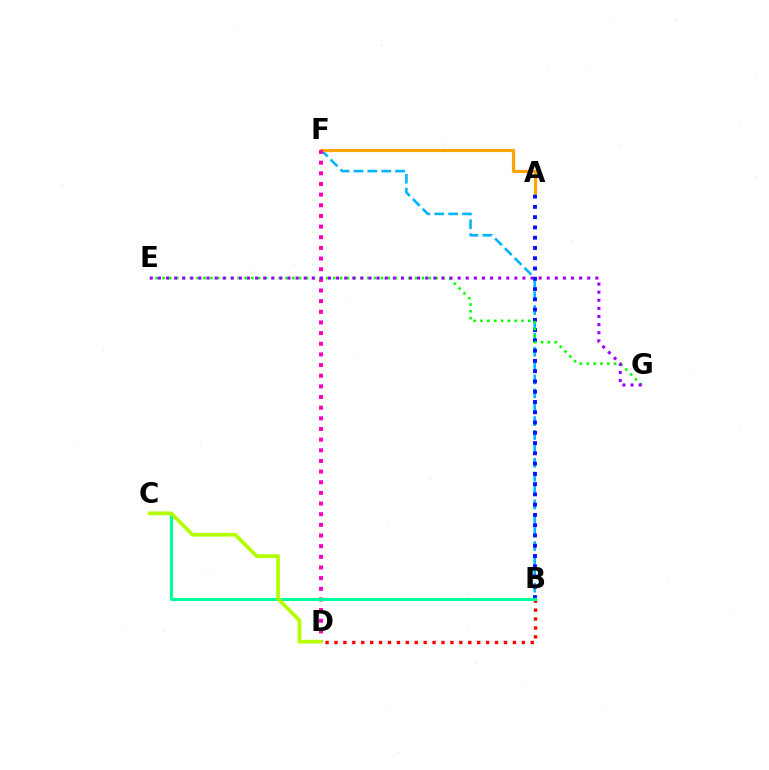{('B', 'F'): [{'color': '#00b5ff', 'line_style': 'dashed', 'thickness': 1.89}], ('A', 'F'): [{'color': '#ffa500', 'line_style': 'solid', 'thickness': 2.27}], ('B', 'D'): [{'color': '#ff0000', 'line_style': 'dotted', 'thickness': 2.42}], ('D', 'F'): [{'color': '#ff00bd', 'line_style': 'dotted', 'thickness': 2.89}], ('A', 'B'): [{'color': '#0010ff', 'line_style': 'dotted', 'thickness': 2.79}], ('B', 'C'): [{'color': '#00ff9d', 'line_style': 'solid', 'thickness': 2.25}], ('C', 'D'): [{'color': '#b3ff00', 'line_style': 'solid', 'thickness': 2.66}], ('E', 'G'): [{'color': '#08ff00', 'line_style': 'dotted', 'thickness': 1.85}, {'color': '#9b00ff', 'line_style': 'dotted', 'thickness': 2.2}]}